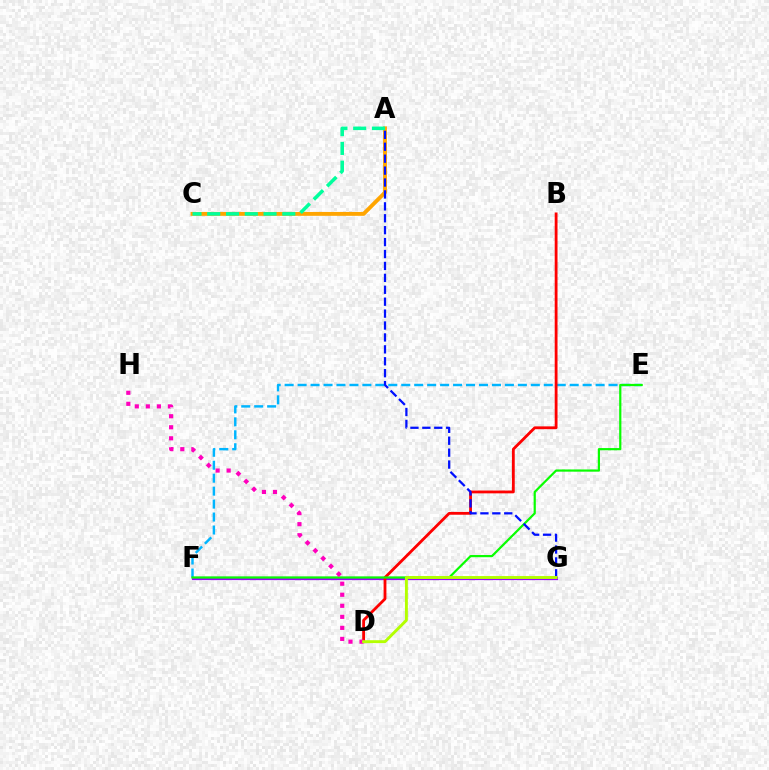{('E', 'F'): [{'color': '#00b5ff', 'line_style': 'dashed', 'thickness': 1.76}, {'color': '#08ff00', 'line_style': 'solid', 'thickness': 1.59}], ('F', 'G'): [{'color': '#9b00ff', 'line_style': 'solid', 'thickness': 2.32}], ('B', 'D'): [{'color': '#ff0000', 'line_style': 'solid', 'thickness': 2.02}], ('A', 'C'): [{'color': '#ffa500', 'line_style': 'solid', 'thickness': 2.79}, {'color': '#00ff9d', 'line_style': 'dashed', 'thickness': 2.55}], ('A', 'G'): [{'color': '#0010ff', 'line_style': 'dashed', 'thickness': 1.62}], ('D', 'H'): [{'color': '#ff00bd', 'line_style': 'dotted', 'thickness': 3.0}], ('D', 'G'): [{'color': '#b3ff00', 'line_style': 'solid', 'thickness': 2.09}]}